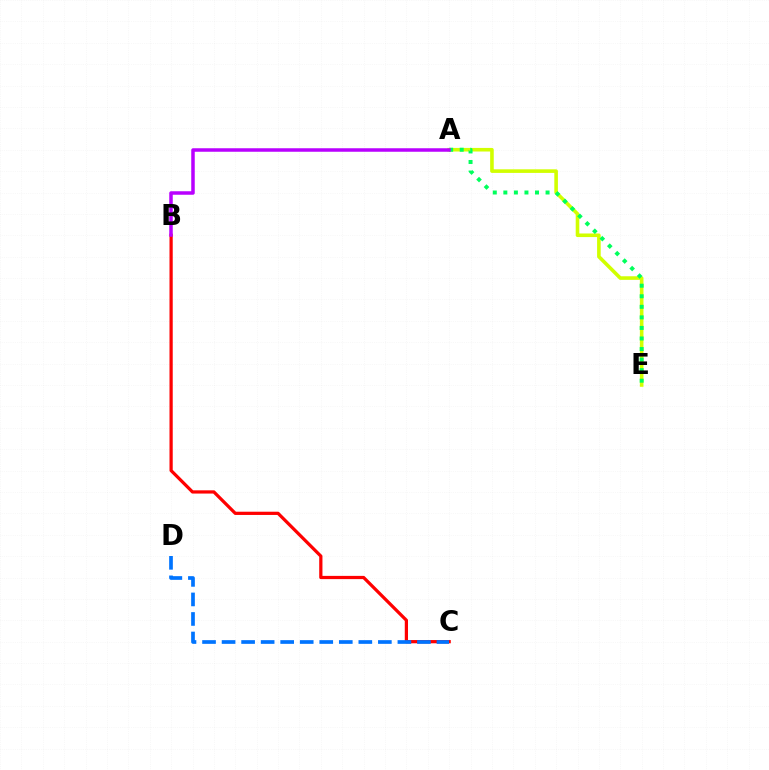{('A', 'E'): [{'color': '#d1ff00', 'line_style': 'solid', 'thickness': 2.59}, {'color': '#00ff5c', 'line_style': 'dotted', 'thickness': 2.87}], ('B', 'C'): [{'color': '#ff0000', 'line_style': 'solid', 'thickness': 2.33}], ('A', 'B'): [{'color': '#b900ff', 'line_style': 'solid', 'thickness': 2.52}], ('C', 'D'): [{'color': '#0074ff', 'line_style': 'dashed', 'thickness': 2.65}]}